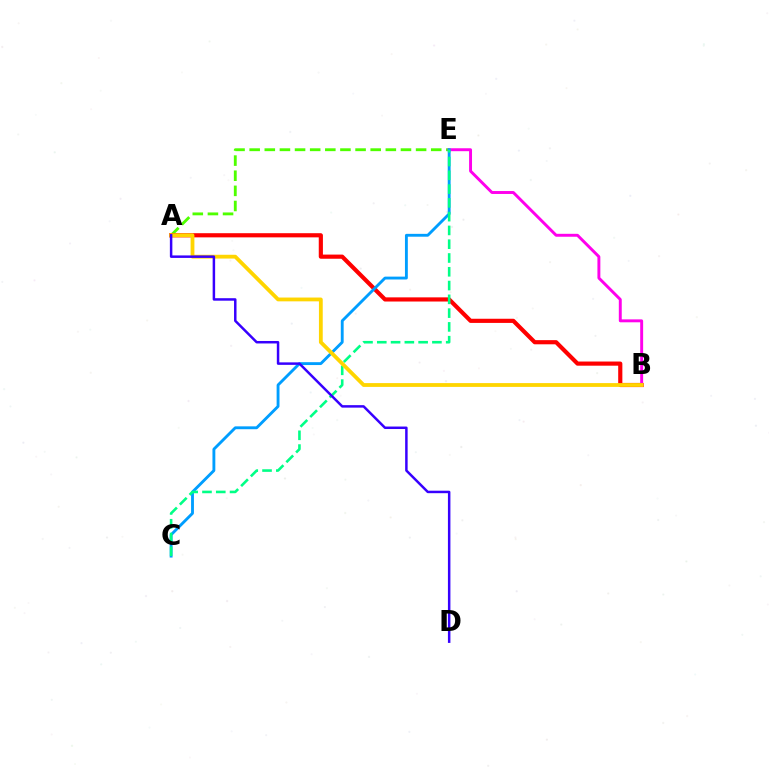{('A', 'E'): [{'color': '#4fff00', 'line_style': 'dashed', 'thickness': 2.06}], ('A', 'B'): [{'color': '#ff0000', 'line_style': 'solid', 'thickness': 3.0}, {'color': '#ffd500', 'line_style': 'solid', 'thickness': 2.74}], ('B', 'E'): [{'color': '#ff00ed', 'line_style': 'solid', 'thickness': 2.11}], ('C', 'E'): [{'color': '#009eff', 'line_style': 'solid', 'thickness': 2.06}, {'color': '#00ff86', 'line_style': 'dashed', 'thickness': 1.87}], ('A', 'D'): [{'color': '#3700ff', 'line_style': 'solid', 'thickness': 1.79}]}